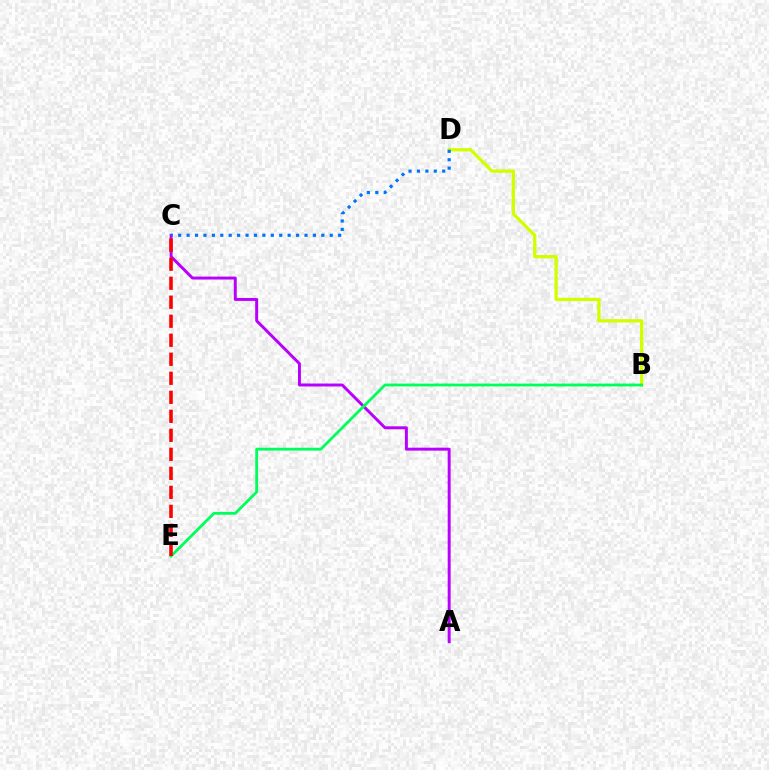{('B', 'D'): [{'color': '#d1ff00', 'line_style': 'solid', 'thickness': 2.37}], ('A', 'C'): [{'color': '#b900ff', 'line_style': 'solid', 'thickness': 2.12}], ('C', 'D'): [{'color': '#0074ff', 'line_style': 'dotted', 'thickness': 2.29}], ('B', 'E'): [{'color': '#00ff5c', 'line_style': 'solid', 'thickness': 2.03}], ('C', 'E'): [{'color': '#ff0000', 'line_style': 'dashed', 'thickness': 2.58}]}